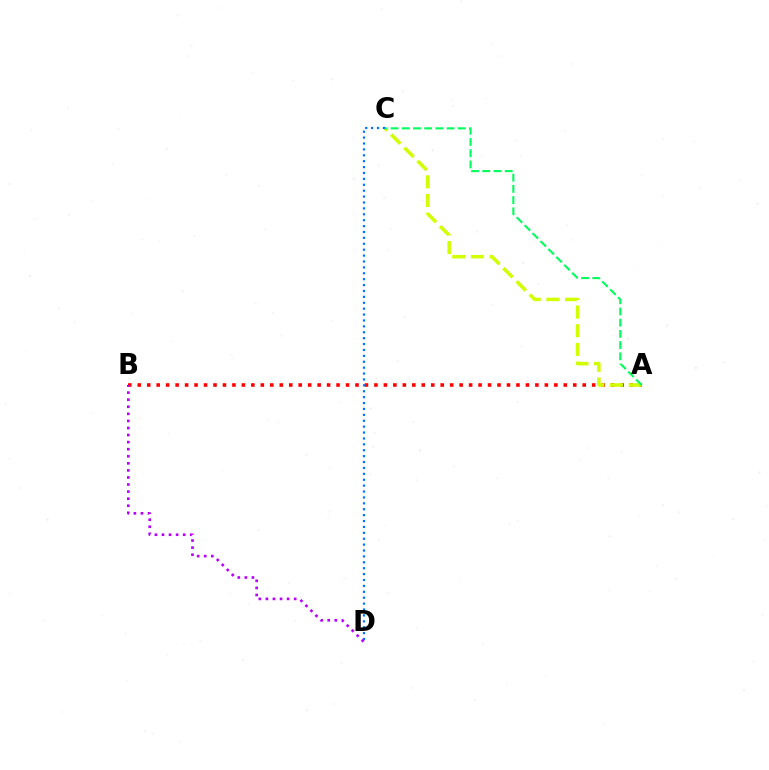{('A', 'B'): [{'color': '#ff0000', 'line_style': 'dotted', 'thickness': 2.57}], ('A', 'C'): [{'color': '#d1ff00', 'line_style': 'dashed', 'thickness': 2.53}, {'color': '#00ff5c', 'line_style': 'dashed', 'thickness': 1.52}], ('C', 'D'): [{'color': '#0074ff', 'line_style': 'dotted', 'thickness': 1.6}], ('B', 'D'): [{'color': '#b900ff', 'line_style': 'dotted', 'thickness': 1.92}]}